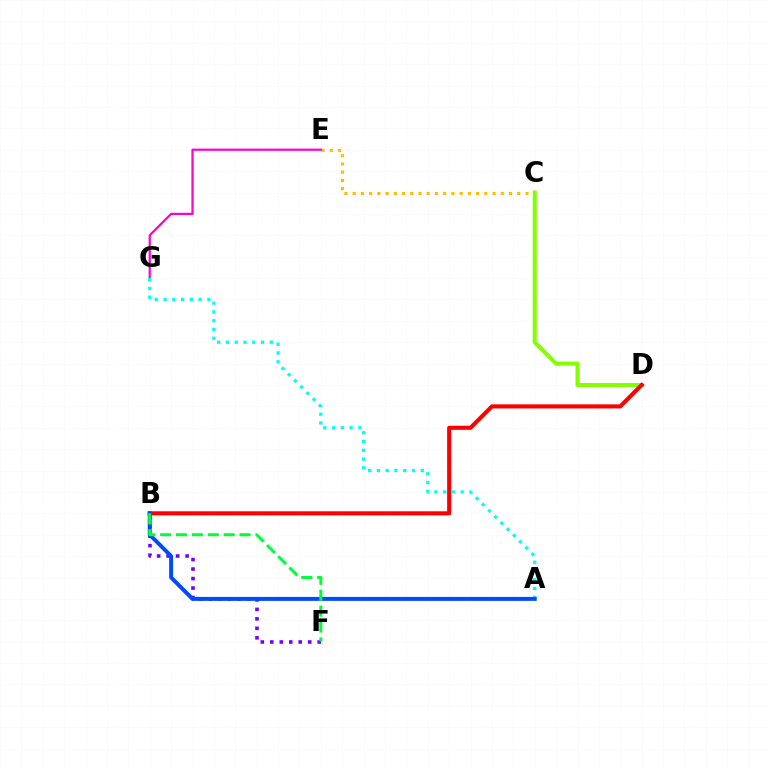{('C', 'E'): [{'color': '#ffbd00', 'line_style': 'dotted', 'thickness': 2.24}], ('C', 'D'): [{'color': '#84ff00', 'line_style': 'solid', 'thickness': 2.91}], ('E', 'G'): [{'color': '#ff00cf', 'line_style': 'solid', 'thickness': 1.59}], ('A', 'G'): [{'color': '#00fff6', 'line_style': 'dotted', 'thickness': 2.38}], ('B', 'D'): [{'color': '#ff0000', 'line_style': 'solid', 'thickness': 2.95}], ('B', 'F'): [{'color': '#7200ff', 'line_style': 'dotted', 'thickness': 2.58}, {'color': '#00ff39', 'line_style': 'dashed', 'thickness': 2.16}], ('A', 'B'): [{'color': '#004bff', 'line_style': 'solid', 'thickness': 2.85}]}